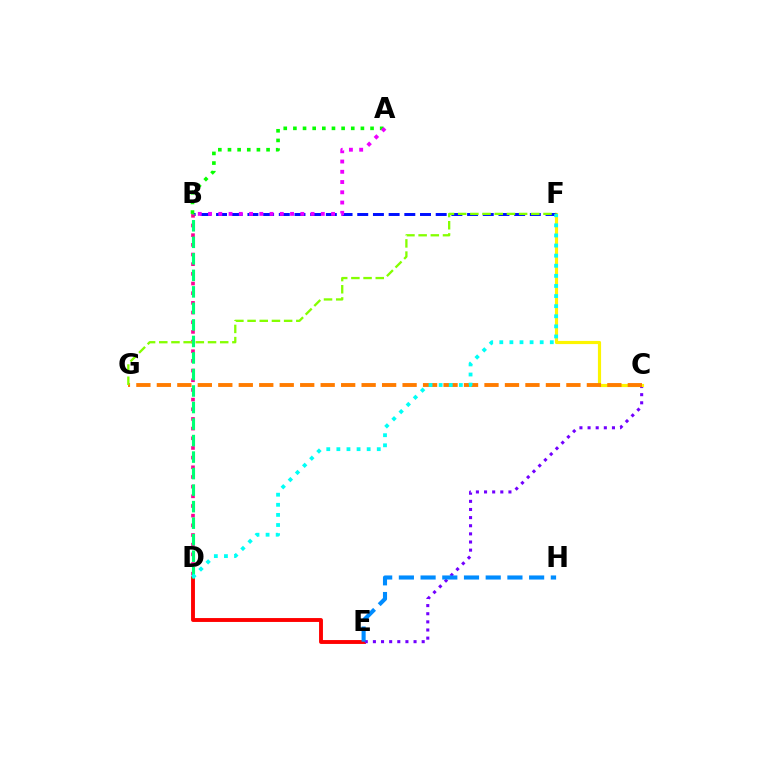{('D', 'E'): [{'color': '#ff0000', 'line_style': 'solid', 'thickness': 2.8}], ('C', 'E'): [{'color': '#7200ff', 'line_style': 'dotted', 'thickness': 2.21}], ('C', 'F'): [{'color': '#fcf500', 'line_style': 'solid', 'thickness': 2.28}], ('E', 'H'): [{'color': '#008cff', 'line_style': 'dashed', 'thickness': 2.95}], ('B', 'F'): [{'color': '#0010ff', 'line_style': 'dashed', 'thickness': 2.13}], ('B', 'D'): [{'color': '#ff0094', 'line_style': 'dotted', 'thickness': 2.63}, {'color': '#00ff74', 'line_style': 'dashed', 'thickness': 2.24}], ('A', 'B'): [{'color': '#08ff00', 'line_style': 'dotted', 'thickness': 2.62}, {'color': '#ee00ff', 'line_style': 'dotted', 'thickness': 2.79}], ('C', 'G'): [{'color': '#ff7c00', 'line_style': 'dashed', 'thickness': 2.78}], ('D', 'F'): [{'color': '#00fff6', 'line_style': 'dotted', 'thickness': 2.74}], ('F', 'G'): [{'color': '#84ff00', 'line_style': 'dashed', 'thickness': 1.66}]}